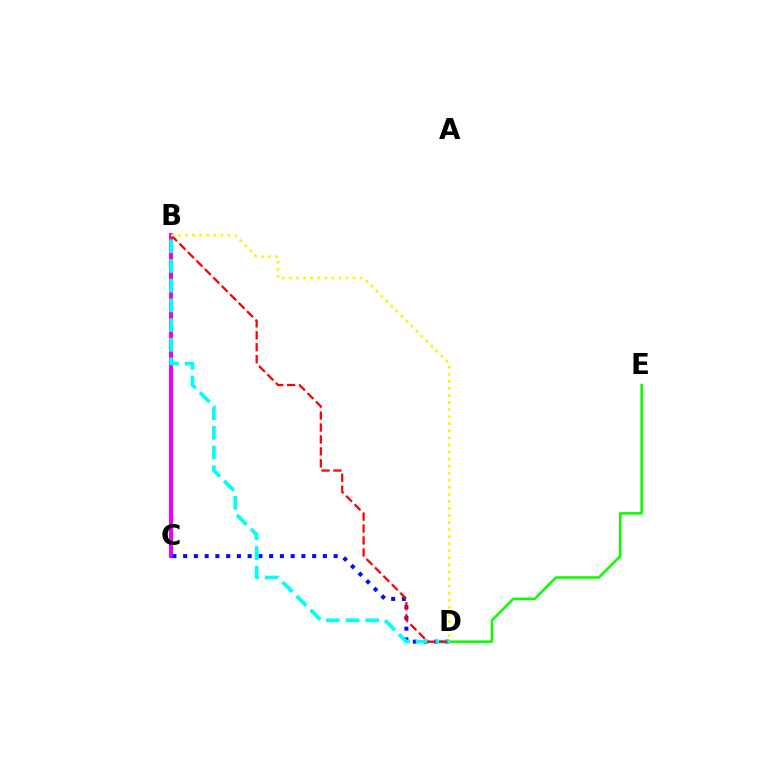{('B', 'C'): [{'color': '#ee00ff', 'line_style': 'solid', 'thickness': 2.91}], ('D', 'E'): [{'color': '#08ff00', 'line_style': 'solid', 'thickness': 1.83}], ('C', 'D'): [{'color': '#0010ff', 'line_style': 'dotted', 'thickness': 2.92}], ('B', 'D'): [{'color': '#00fff6', 'line_style': 'dashed', 'thickness': 2.68}, {'color': '#ff0000', 'line_style': 'dashed', 'thickness': 1.62}, {'color': '#fcf500', 'line_style': 'dotted', 'thickness': 1.92}]}